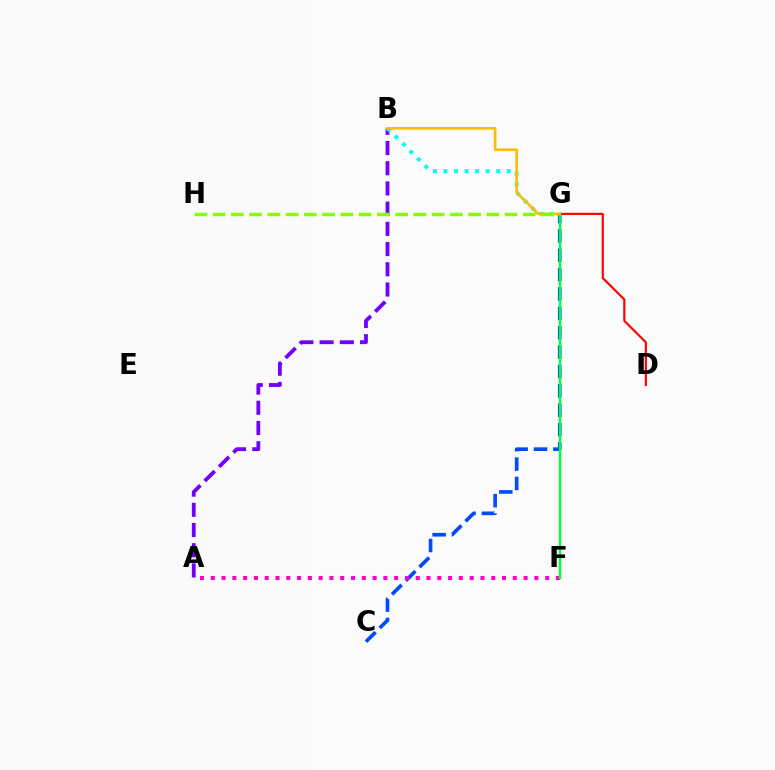{('D', 'G'): [{'color': '#ff0000', 'line_style': 'solid', 'thickness': 1.55}], ('A', 'B'): [{'color': '#7200ff', 'line_style': 'dashed', 'thickness': 2.75}], ('C', 'G'): [{'color': '#004bff', 'line_style': 'dashed', 'thickness': 2.63}], ('B', 'G'): [{'color': '#00fff6', 'line_style': 'dotted', 'thickness': 2.86}, {'color': '#ffbd00', 'line_style': 'solid', 'thickness': 1.89}], ('A', 'F'): [{'color': '#ff00cf', 'line_style': 'dotted', 'thickness': 2.93}], ('F', 'G'): [{'color': '#00ff39', 'line_style': 'solid', 'thickness': 1.71}], ('G', 'H'): [{'color': '#84ff00', 'line_style': 'dashed', 'thickness': 2.48}]}